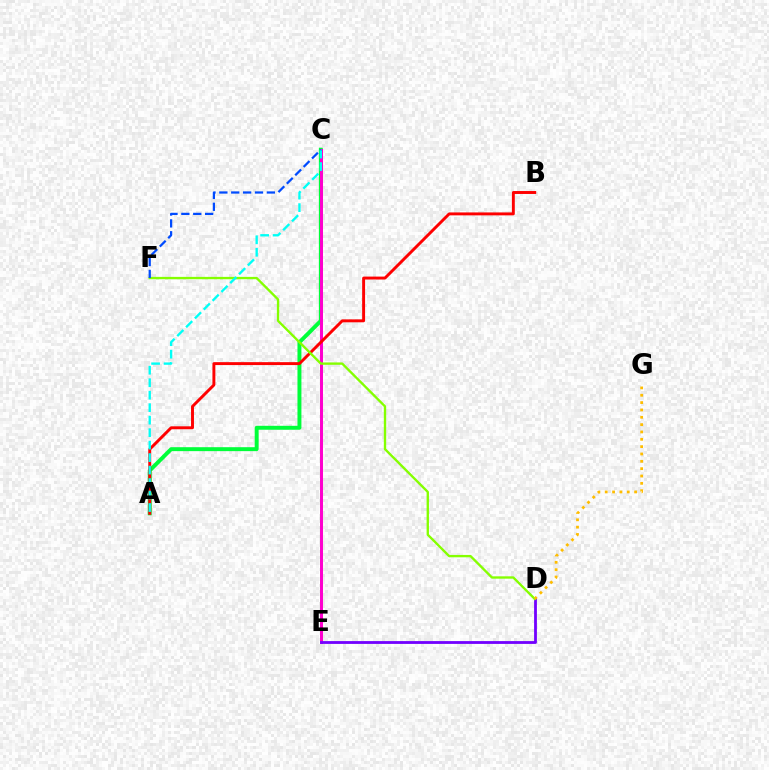{('A', 'C'): [{'color': '#00ff39', 'line_style': 'solid', 'thickness': 2.84}, {'color': '#00fff6', 'line_style': 'dashed', 'thickness': 1.7}], ('C', 'E'): [{'color': '#ff00cf', 'line_style': 'solid', 'thickness': 2.14}], ('A', 'B'): [{'color': '#ff0000', 'line_style': 'solid', 'thickness': 2.11}], ('D', 'E'): [{'color': '#7200ff', 'line_style': 'solid', 'thickness': 2.02}], ('D', 'F'): [{'color': '#84ff00', 'line_style': 'solid', 'thickness': 1.69}], ('C', 'F'): [{'color': '#004bff', 'line_style': 'dashed', 'thickness': 1.61}], ('D', 'G'): [{'color': '#ffbd00', 'line_style': 'dotted', 'thickness': 1.99}]}